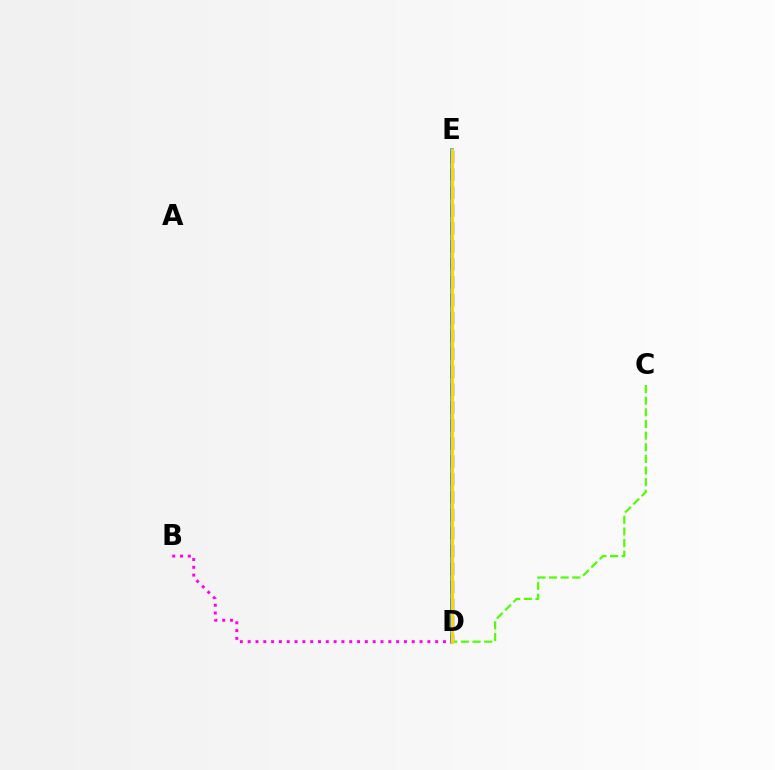{('D', 'E'): [{'color': '#009eff', 'line_style': 'solid', 'thickness': 2.55}, {'color': '#3700ff', 'line_style': 'dashed', 'thickness': 2.43}, {'color': '#00ff86', 'line_style': 'dashed', 'thickness': 2.05}, {'color': '#ff0000', 'line_style': 'dotted', 'thickness': 1.91}, {'color': '#ffd500', 'line_style': 'solid', 'thickness': 2.27}], ('C', 'D'): [{'color': '#4fff00', 'line_style': 'dashed', 'thickness': 1.58}], ('B', 'D'): [{'color': '#ff00ed', 'line_style': 'dotted', 'thickness': 2.12}]}